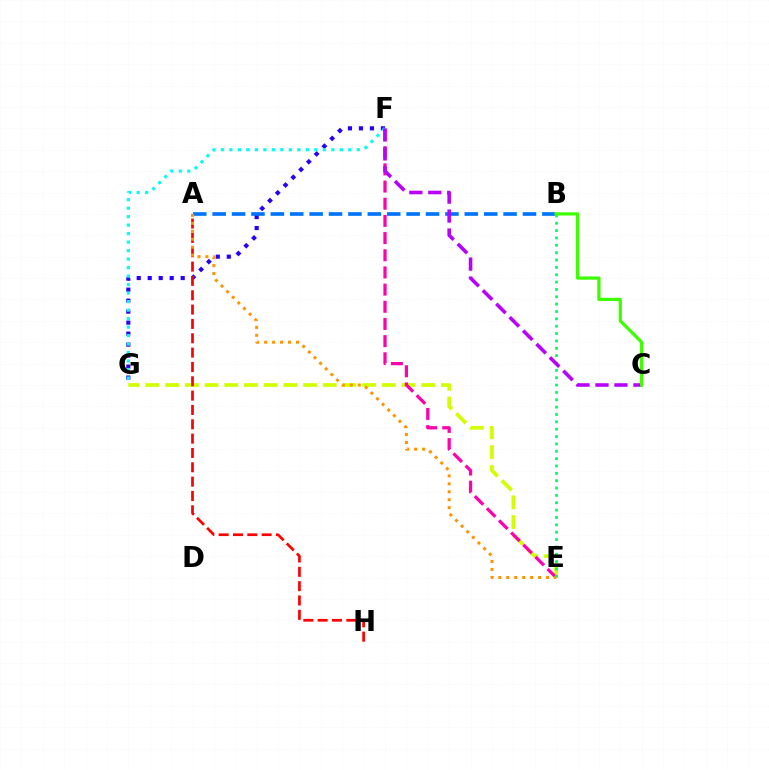{('F', 'G'): [{'color': '#2500ff', 'line_style': 'dotted', 'thickness': 2.99}, {'color': '#00fff6', 'line_style': 'dotted', 'thickness': 2.31}], ('E', 'G'): [{'color': '#d1ff00', 'line_style': 'dashed', 'thickness': 2.68}], ('E', 'F'): [{'color': '#ff00ac', 'line_style': 'dashed', 'thickness': 2.33}], ('A', 'B'): [{'color': '#0074ff', 'line_style': 'dashed', 'thickness': 2.63}], ('A', 'H'): [{'color': '#ff0000', 'line_style': 'dashed', 'thickness': 1.95}], ('B', 'E'): [{'color': '#00ff5c', 'line_style': 'dotted', 'thickness': 2.0}], ('C', 'F'): [{'color': '#b900ff', 'line_style': 'dashed', 'thickness': 2.58}], ('B', 'C'): [{'color': '#3dff00', 'line_style': 'solid', 'thickness': 2.34}], ('A', 'E'): [{'color': '#ff9400', 'line_style': 'dotted', 'thickness': 2.16}]}